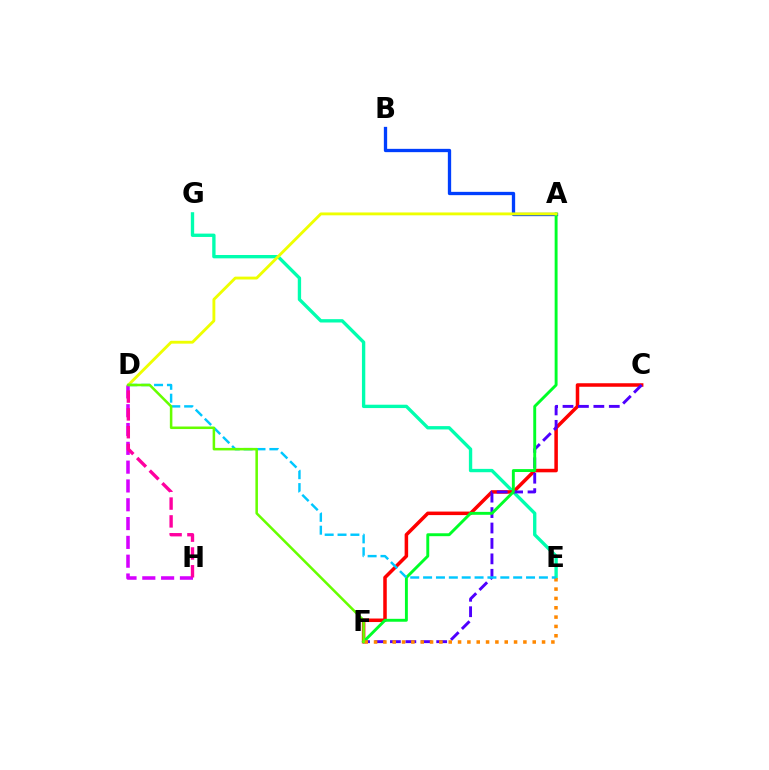{('E', 'G'): [{'color': '#00ffaf', 'line_style': 'solid', 'thickness': 2.41}], ('A', 'B'): [{'color': '#003fff', 'line_style': 'solid', 'thickness': 2.38}], ('C', 'F'): [{'color': '#ff0000', 'line_style': 'solid', 'thickness': 2.54}, {'color': '#4f00ff', 'line_style': 'dashed', 'thickness': 2.1}], ('A', 'F'): [{'color': '#00ff27', 'line_style': 'solid', 'thickness': 2.1}], ('E', 'F'): [{'color': '#ff8800', 'line_style': 'dotted', 'thickness': 2.54}], ('A', 'D'): [{'color': '#eeff00', 'line_style': 'solid', 'thickness': 2.06}], ('D', 'H'): [{'color': '#d600ff', 'line_style': 'dashed', 'thickness': 2.56}, {'color': '#ff00a0', 'line_style': 'dashed', 'thickness': 2.42}], ('D', 'E'): [{'color': '#00c7ff', 'line_style': 'dashed', 'thickness': 1.75}], ('D', 'F'): [{'color': '#66ff00', 'line_style': 'solid', 'thickness': 1.82}]}